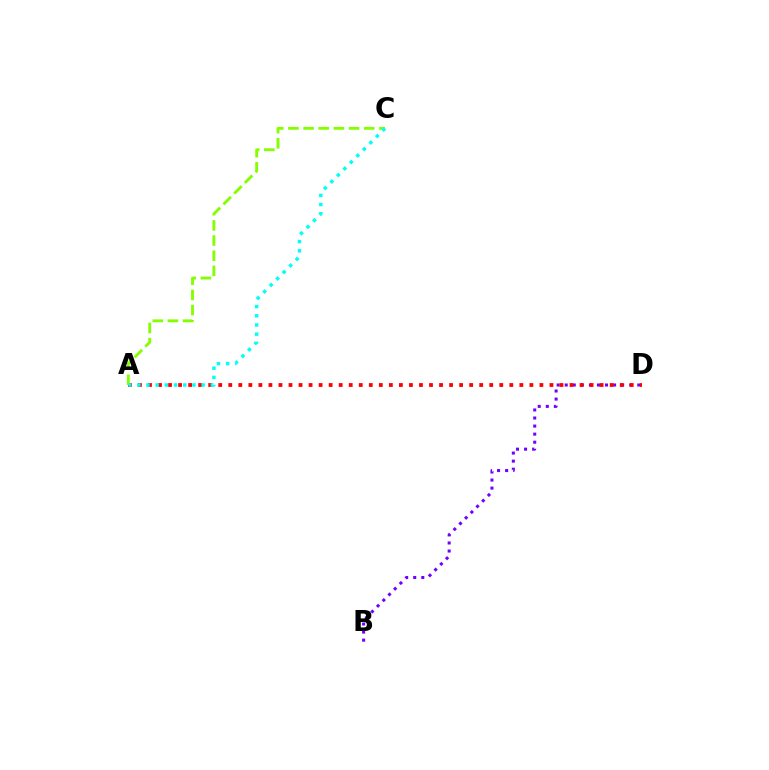{('B', 'D'): [{'color': '#7200ff', 'line_style': 'dotted', 'thickness': 2.19}], ('A', 'D'): [{'color': '#ff0000', 'line_style': 'dotted', 'thickness': 2.73}], ('A', 'C'): [{'color': '#84ff00', 'line_style': 'dashed', 'thickness': 2.06}, {'color': '#00fff6', 'line_style': 'dotted', 'thickness': 2.5}]}